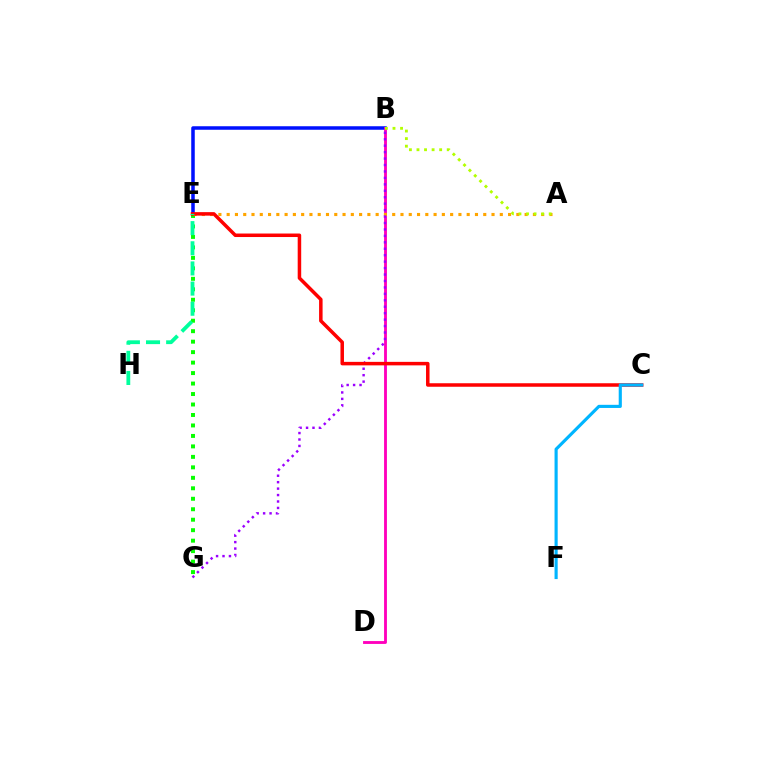{('B', 'E'): [{'color': '#0010ff', 'line_style': 'solid', 'thickness': 2.53}], ('E', 'G'): [{'color': '#08ff00', 'line_style': 'dotted', 'thickness': 2.85}], ('B', 'D'): [{'color': '#ff00bd', 'line_style': 'solid', 'thickness': 2.05}], ('A', 'E'): [{'color': '#ffa500', 'line_style': 'dotted', 'thickness': 2.25}], ('B', 'G'): [{'color': '#9b00ff', 'line_style': 'dotted', 'thickness': 1.75}], ('C', 'E'): [{'color': '#ff0000', 'line_style': 'solid', 'thickness': 2.52}], ('E', 'H'): [{'color': '#00ff9d', 'line_style': 'dashed', 'thickness': 2.74}], ('A', 'B'): [{'color': '#b3ff00', 'line_style': 'dotted', 'thickness': 2.05}], ('C', 'F'): [{'color': '#00b5ff', 'line_style': 'solid', 'thickness': 2.26}]}